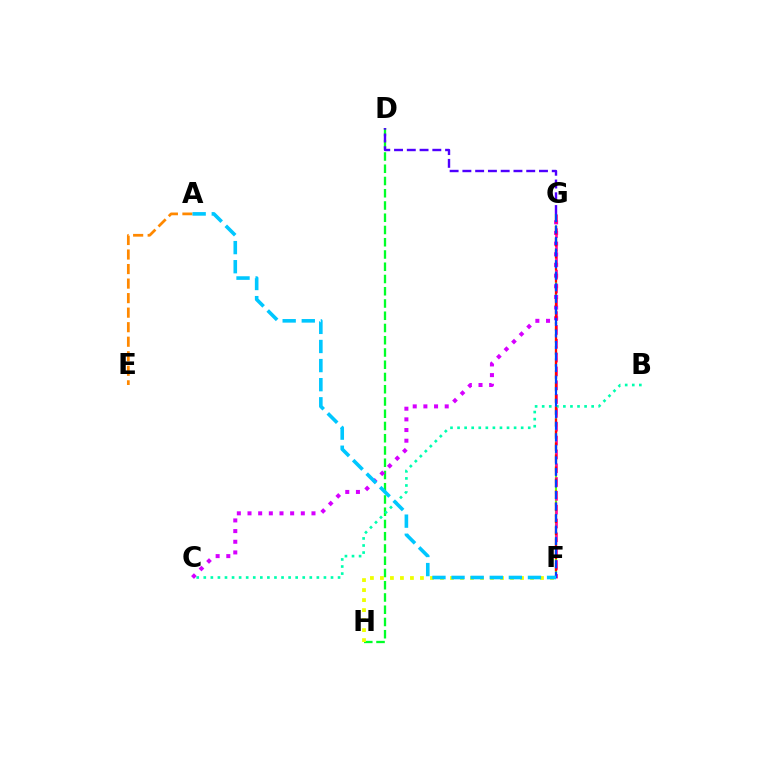{('D', 'H'): [{'color': '#00ff27', 'line_style': 'dashed', 'thickness': 1.66}], ('F', 'H'): [{'color': '#eeff00', 'line_style': 'dotted', 'thickness': 2.72}], ('F', 'G'): [{'color': '#66ff00', 'line_style': 'dashed', 'thickness': 1.54}, {'color': '#ff00a0', 'line_style': 'dashed', 'thickness': 1.88}, {'color': '#ff0000', 'line_style': 'dashed', 'thickness': 1.63}, {'color': '#003fff', 'line_style': 'dashed', 'thickness': 1.57}], ('C', 'G'): [{'color': '#d600ff', 'line_style': 'dotted', 'thickness': 2.9}], ('A', 'E'): [{'color': '#ff8800', 'line_style': 'dashed', 'thickness': 1.97}], ('B', 'C'): [{'color': '#00ffaf', 'line_style': 'dotted', 'thickness': 1.92}], ('A', 'F'): [{'color': '#00c7ff', 'line_style': 'dashed', 'thickness': 2.59}], ('D', 'G'): [{'color': '#4f00ff', 'line_style': 'dashed', 'thickness': 1.73}]}